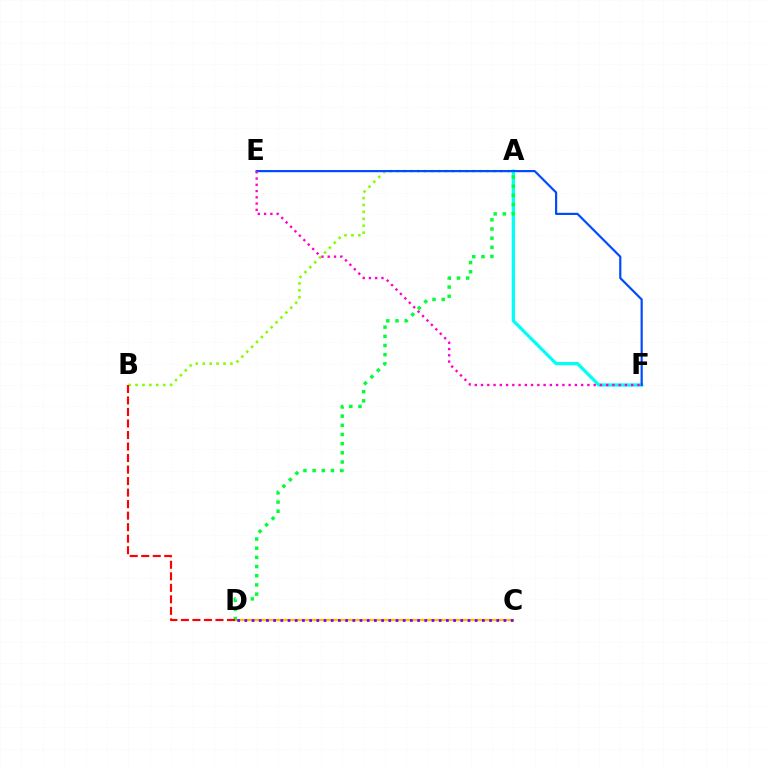{('A', 'B'): [{'color': '#84ff00', 'line_style': 'dotted', 'thickness': 1.88}], ('A', 'F'): [{'color': '#00fff6', 'line_style': 'solid', 'thickness': 2.34}], ('E', 'F'): [{'color': '#004bff', 'line_style': 'solid', 'thickness': 1.57}, {'color': '#ff00cf', 'line_style': 'dotted', 'thickness': 1.7}], ('C', 'D'): [{'color': '#ffbd00', 'line_style': 'solid', 'thickness': 1.6}, {'color': '#7200ff', 'line_style': 'dotted', 'thickness': 1.96}], ('A', 'D'): [{'color': '#00ff39', 'line_style': 'dotted', 'thickness': 2.49}], ('B', 'D'): [{'color': '#ff0000', 'line_style': 'dashed', 'thickness': 1.56}]}